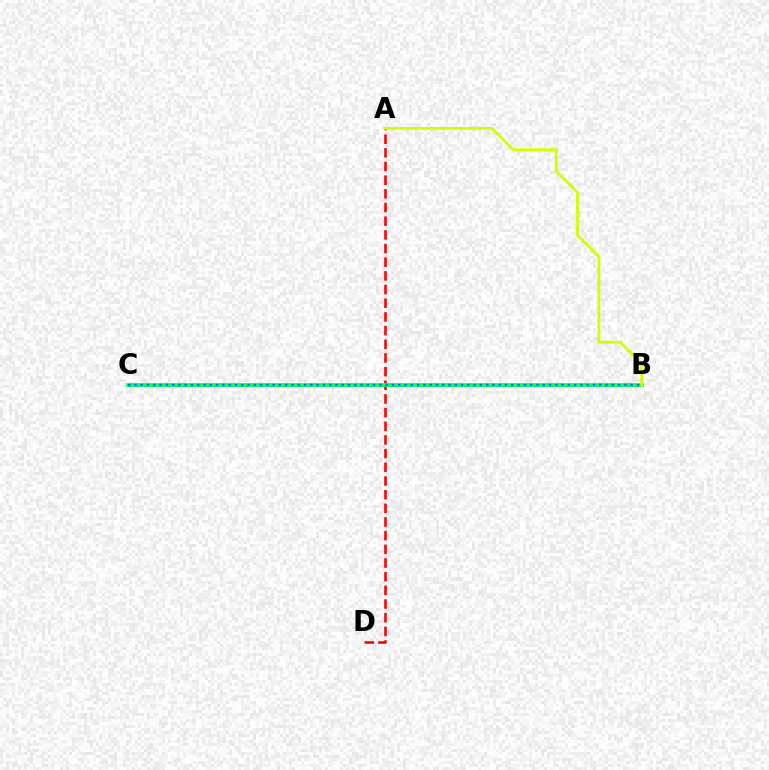{('B', 'C'): [{'color': '#b900ff', 'line_style': 'dotted', 'thickness': 2.12}, {'color': '#00ff5c', 'line_style': 'solid', 'thickness': 2.68}, {'color': '#0074ff', 'line_style': 'dotted', 'thickness': 1.71}], ('A', 'D'): [{'color': '#ff0000', 'line_style': 'dashed', 'thickness': 1.86}], ('A', 'B'): [{'color': '#d1ff00', 'line_style': 'solid', 'thickness': 1.98}]}